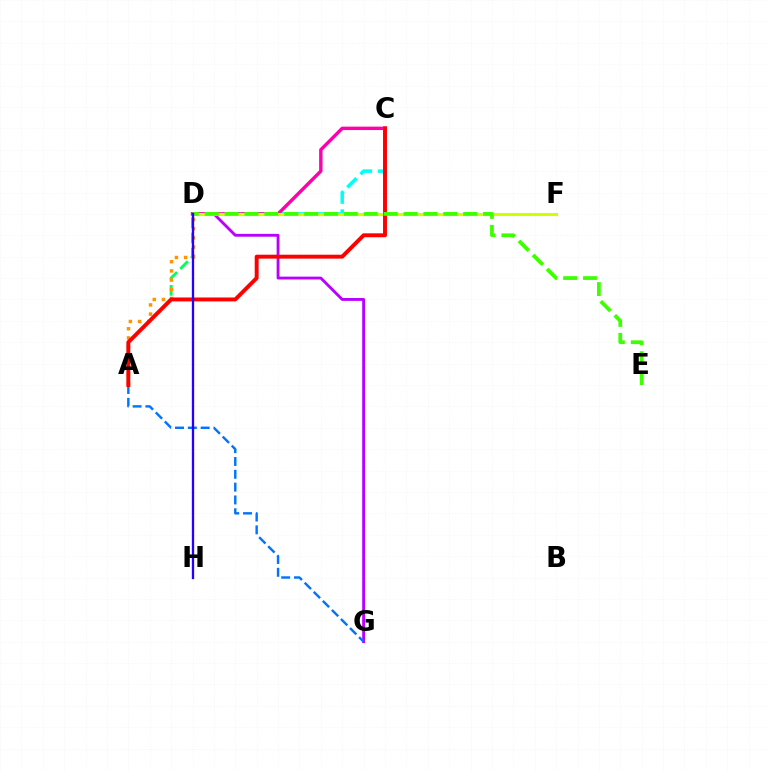{('D', 'G'): [{'color': '#b900ff', 'line_style': 'solid', 'thickness': 2.05}], ('A', 'G'): [{'color': '#0074ff', 'line_style': 'dashed', 'thickness': 1.74}], ('C', 'D'): [{'color': '#00fff6', 'line_style': 'dashed', 'thickness': 2.52}, {'color': '#ff00ac', 'line_style': 'solid', 'thickness': 2.45}], ('A', 'D'): [{'color': '#00ff5c', 'line_style': 'dashed', 'thickness': 2.08}, {'color': '#ff9400', 'line_style': 'dotted', 'thickness': 2.49}], ('D', 'F'): [{'color': '#d1ff00', 'line_style': 'solid', 'thickness': 2.23}], ('A', 'C'): [{'color': '#ff0000', 'line_style': 'solid', 'thickness': 2.83}], ('D', 'E'): [{'color': '#3dff00', 'line_style': 'dashed', 'thickness': 2.7}], ('D', 'H'): [{'color': '#2500ff', 'line_style': 'solid', 'thickness': 1.68}]}